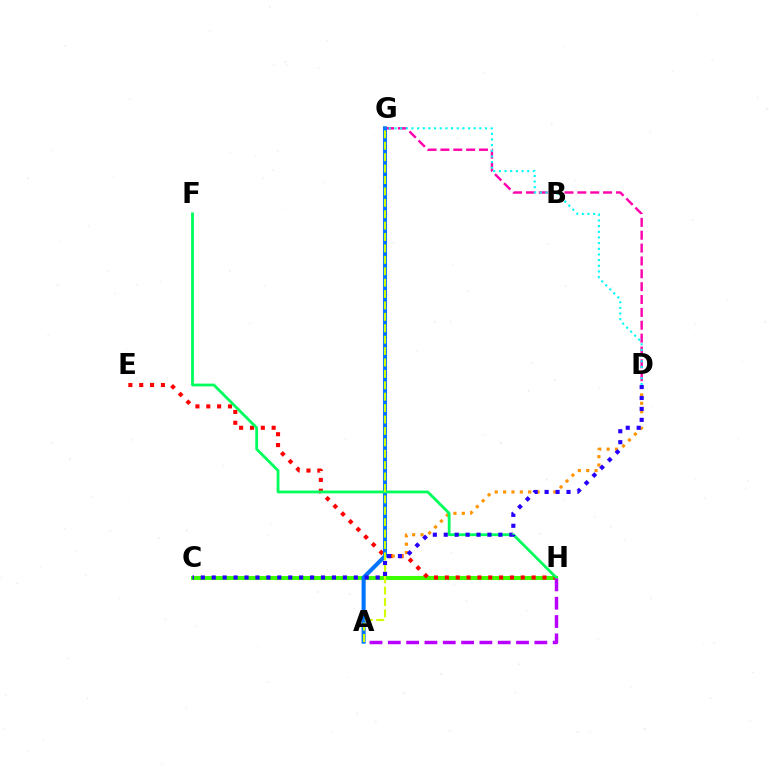{('C', 'H'): [{'color': '#3dff00', 'line_style': 'solid', 'thickness': 2.91}], ('E', 'H'): [{'color': '#ff0000', 'line_style': 'dotted', 'thickness': 2.95}], ('D', 'G'): [{'color': '#ff00ac', 'line_style': 'dashed', 'thickness': 1.75}, {'color': '#00fff6', 'line_style': 'dotted', 'thickness': 1.54}], ('A', 'D'): [{'color': '#ff9400', 'line_style': 'dotted', 'thickness': 2.27}], ('A', 'G'): [{'color': '#0074ff', 'line_style': 'solid', 'thickness': 2.9}, {'color': '#d1ff00', 'line_style': 'dashed', 'thickness': 1.55}], ('F', 'H'): [{'color': '#00ff5c', 'line_style': 'solid', 'thickness': 2.02}], ('A', 'H'): [{'color': '#b900ff', 'line_style': 'dashed', 'thickness': 2.49}], ('C', 'D'): [{'color': '#2500ff', 'line_style': 'dotted', 'thickness': 2.97}]}